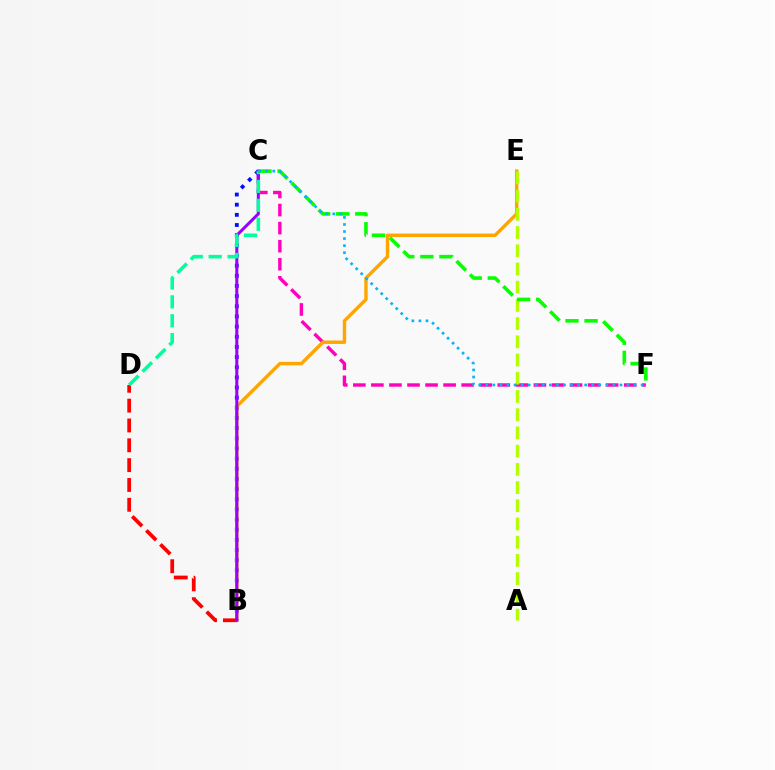{('C', 'F'): [{'color': '#ff00bd', 'line_style': 'dashed', 'thickness': 2.45}, {'color': '#08ff00', 'line_style': 'dashed', 'thickness': 2.59}, {'color': '#00b5ff', 'line_style': 'dotted', 'thickness': 1.92}], ('B', 'C'): [{'color': '#0010ff', 'line_style': 'dotted', 'thickness': 2.76}, {'color': '#9b00ff', 'line_style': 'solid', 'thickness': 2.19}], ('B', 'E'): [{'color': '#ffa500', 'line_style': 'solid', 'thickness': 2.46}], ('B', 'D'): [{'color': '#ff0000', 'line_style': 'dashed', 'thickness': 2.69}], ('A', 'E'): [{'color': '#b3ff00', 'line_style': 'dashed', 'thickness': 2.47}], ('C', 'D'): [{'color': '#00ff9d', 'line_style': 'dashed', 'thickness': 2.57}]}